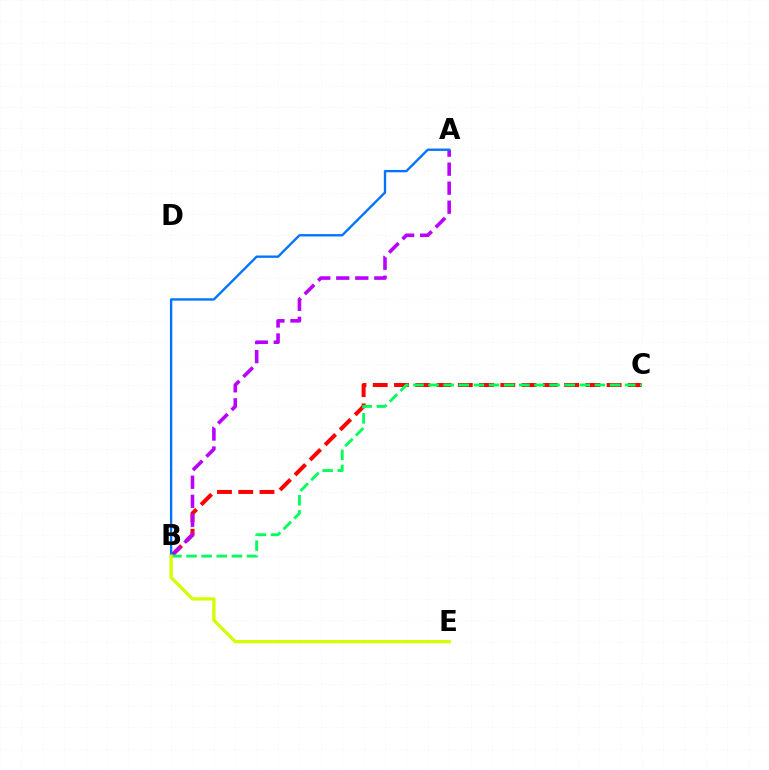{('B', 'C'): [{'color': '#ff0000', 'line_style': 'dashed', 'thickness': 2.89}, {'color': '#00ff5c', 'line_style': 'dashed', 'thickness': 2.05}], ('A', 'B'): [{'color': '#b900ff', 'line_style': 'dashed', 'thickness': 2.58}, {'color': '#0074ff', 'line_style': 'solid', 'thickness': 1.69}], ('B', 'E'): [{'color': '#d1ff00', 'line_style': 'solid', 'thickness': 2.36}]}